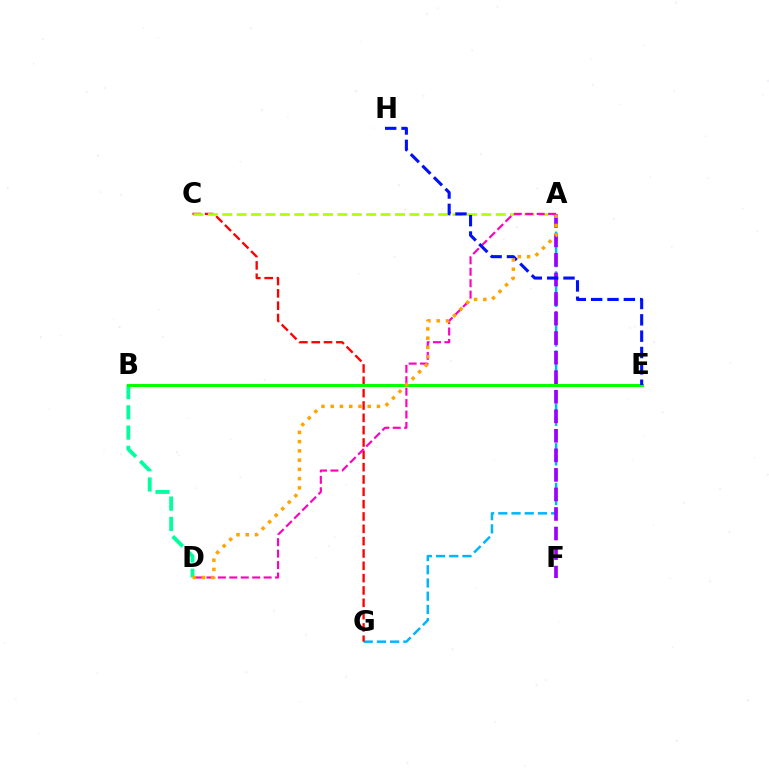{('B', 'D'): [{'color': '#00ff9d', 'line_style': 'dashed', 'thickness': 2.75}], ('A', 'G'): [{'color': '#00b5ff', 'line_style': 'dashed', 'thickness': 1.8}], ('C', 'G'): [{'color': '#ff0000', 'line_style': 'dashed', 'thickness': 1.68}], ('A', 'C'): [{'color': '#b3ff00', 'line_style': 'dashed', 'thickness': 1.95}], ('B', 'E'): [{'color': '#08ff00', 'line_style': 'solid', 'thickness': 2.18}], ('A', 'D'): [{'color': '#ff00bd', 'line_style': 'dashed', 'thickness': 1.55}, {'color': '#ffa500', 'line_style': 'dotted', 'thickness': 2.51}], ('A', 'F'): [{'color': '#9b00ff', 'line_style': 'dashed', 'thickness': 2.65}], ('E', 'H'): [{'color': '#0010ff', 'line_style': 'dashed', 'thickness': 2.22}]}